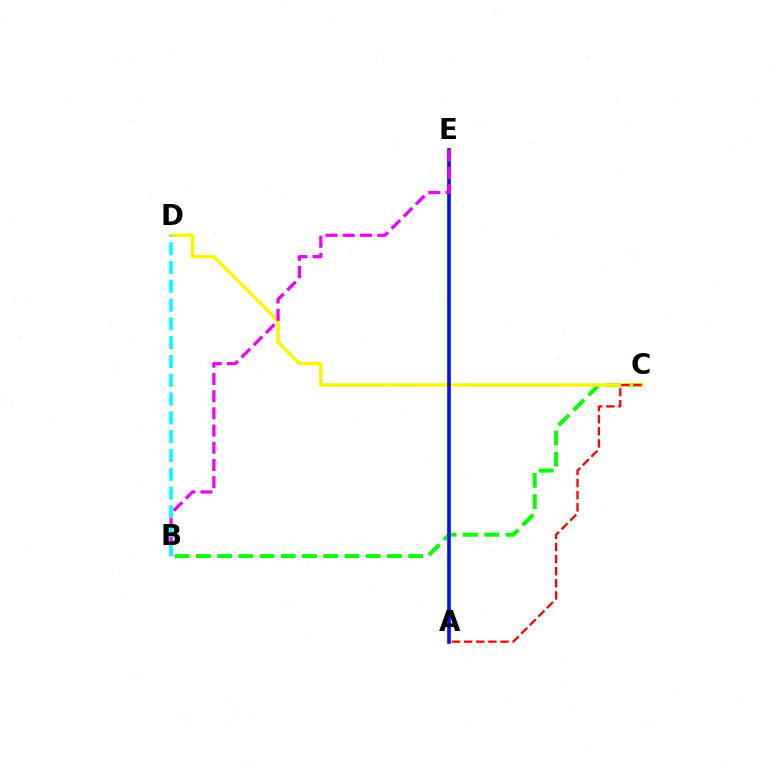{('B', 'C'): [{'color': '#08ff00', 'line_style': 'dashed', 'thickness': 2.88}], ('C', 'D'): [{'color': '#fcf500', 'line_style': 'solid', 'thickness': 2.45}], ('A', 'E'): [{'color': '#0010ff', 'line_style': 'solid', 'thickness': 2.63}], ('A', 'C'): [{'color': '#ff0000', 'line_style': 'dashed', 'thickness': 1.65}], ('B', 'E'): [{'color': '#ee00ff', 'line_style': 'dashed', 'thickness': 2.34}], ('B', 'D'): [{'color': '#00fff6', 'line_style': 'dashed', 'thickness': 2.55}]}